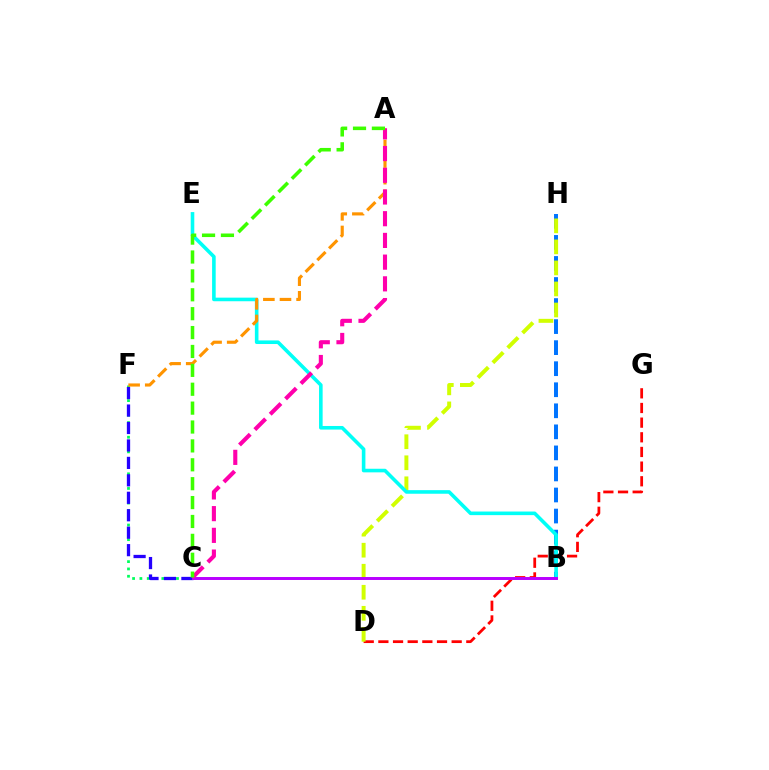{('C', 'F'): [{'color': '#00ff5c', 'line_style': 'dotted', 'thickness': 1.99}, {'color': '#2500ff', 'line_style': 'dashed', 'thickness': 2.37}], ('D', 'G'): [{'color': '#ff0000', 'line_style': 'dashed', 'thickness': 1.99}], ('B', 'H'): [{'color': '#0074ff', 'line_style': 'dashed', 'thickness': 2.86}], ('D', 'H'): [{'color': '#d1ff00', 'line_style': 'dashed', 'thickness': 2.86}], ('B', 'E'): [{'color': '#00fff6', 'line_style': 'solid', 'thickness': 2.59}], ('B', 'C'): [{'color': '#b900ff', 'line_style': 'solid', 'thickness': 2.13}], ('A', 'F'): [{'color': '#ff9400', 'line_style': 'dashed', 'thickness': 2.26}], ('A', 'C'): [{'color': '#ff00ac', 'line_style': 'dashed', 'thickness': 2.95}, {'color': '#3dff00', 'line_style': 'dashed', 'thickness': 2.57}]}